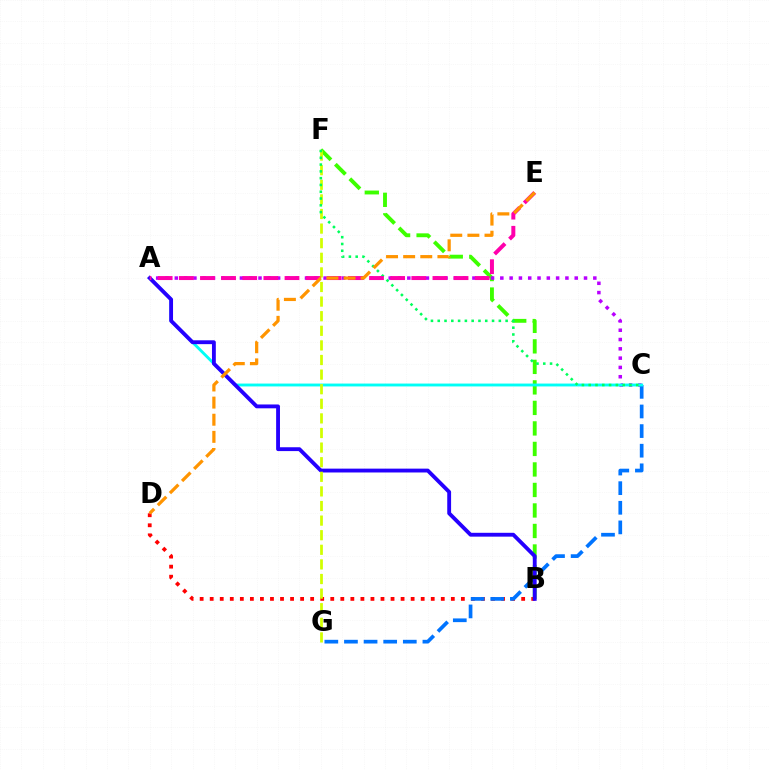{('B', 'D'): [{'color': '#ff0000', 'line_style': 'dotted', 'thickness': 2.73}], ('B', 'F'): [{'color': '#3dff00', 'line_style': 'dashed', 'thickness': 2.79}], ('A', 'C'): [{'color': '#b900ff', 'line_style': 'dotted', 'thickness': 2.53}, {'color': '#00fff6', 'line_style': 'solid', 'thickness': 2.07}], ('C', 'G'): [{'color': '#0074ff', 'line_style': 'dashed', 'thickness': 2.66}], ('A', 'B'): [{'color': '#2500ff', 'line_style': 'solid', 'thickness': 2.77}], ('F', 'G'): [{'color': '#d1ff00', 'line_style': 'dashed', 'thickness': 1.98}], ('C', 'F'): [{'color': '#00ff5c', 'line_style': 'dotted', 'thickness': 1.84}], ('A', 'E'): [{'color': '#ff00ac', 'line_style': 'dashed', 'thickness': 2.87}], ('D', 'E'): [{'color': '#ff9400', 'line_style': 'dashed', 'thickness': 2.33}]}